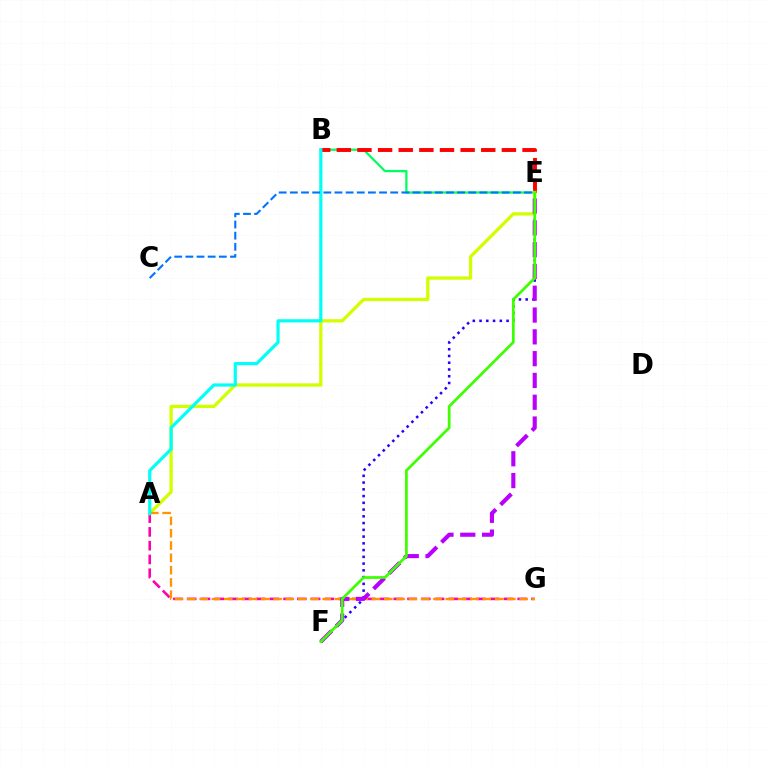{('B', 'E'): [{'color': '#00ff5c', 'line_style': 'solid', 'thickness': 1.62}, {'color': '#ff0000', 'line_style': 'dashed', 'thickness': 2.8}], ('E', 'F'): [{'color': '#2500ff', 'line_style': 'dotted', 'thickness': 1.83}, {'color': '#b900ff', 'line_style': 'dashed', 'thickness': 2.96}, {'color': '#3dff00', 'line_style': 'solid', 'thickness': 1.96}], ('A', 'G'): [{'color': '#ff00ac', 'line_style': 'dashed', 'thickness': 1.87}, {'color': '#ff9400', 'line_style': 'dashed', 'thickness': 1.67}], ('A', 'E'): [{'color': '#d1ff00', 'line_style': 'solid', 'thickness': 2.36}], ('A', 'B'): [{'color': '#00fff6', 'line_style': 'solid', 'thickness': 2.29}], ('C', 'E'): [{'color': '#0074ff', 'line_style': 'dashed', 'thickness': 1.51}]}